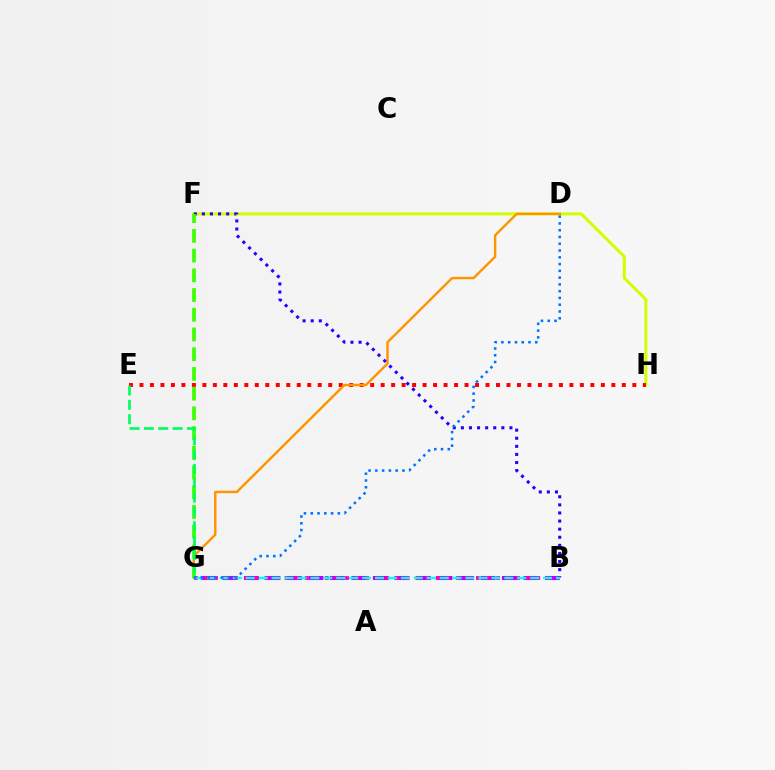{('F', 'H'): [{'color': '#d1ff00', 'line_style': 'solid', 'thickness': 2.18}], ('B', 'G'): [{'color': '#b900ff', 'line_style': 'dashed', 'thickness': 2.92}, {'color': '#ff00ac', 'line_style': 'dotted', 'thickness': 2.74}, {'color': '#00fff6', 'line_style': 'dashed', 'thickness': 1.76}], ('E', 'H'): [{'color': '#ff0000', 'line_style': 'dotted', 'thickness': 2.85}], ('D', 'G'): [{'color': '#ff9400', 'line_style': 'solid', 'thickness': 1.74}, {'color': '#0074ff', 'line_style': 'dotted', 'thickness': 1.84}], ('B', 'F'): [{'color': '#2500ff', 'line_style': 'dotted', 'thickness': 2.2}], ('F', 'G'): [{'color': '#3dff00', 'line_style': 'dashed', 'thickness': 2.68}], ('E', 'G'): [{'color': '#00ff5c', 'line_style': 'dashed', 'thickness': 1.95}]}